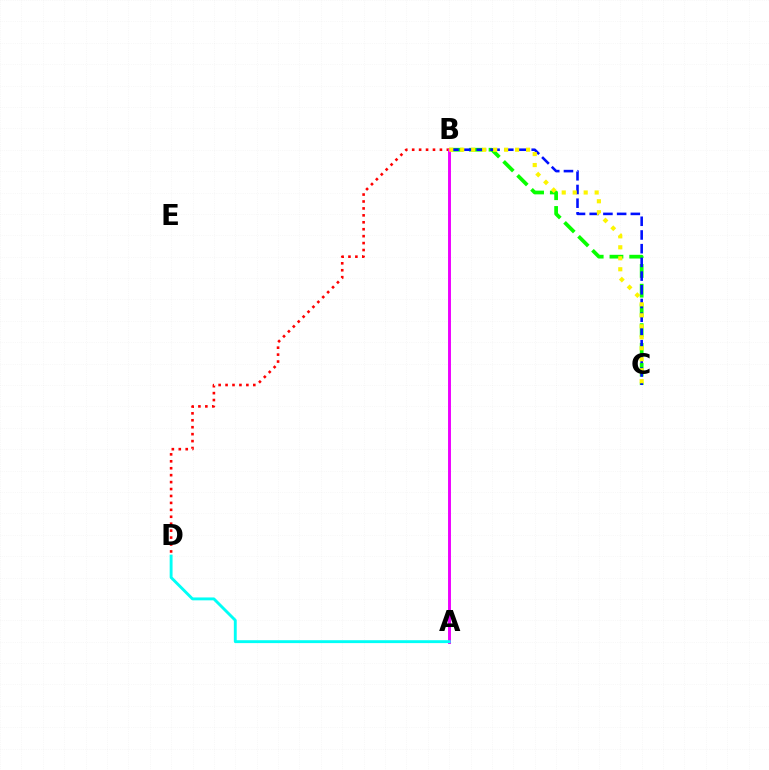{('B', 'C'): [{'color': '#08ff00', 'line_style': 'dashed', 'thickness': 2.68}, {'color': '#0010ff', 'line_style': 'dashed', 'thickness': 1.86}, {'color': '#fcf500', 'line_style': 'dotted', 'thickness': 2.98}], ('B', 'D'): [{'color': '#ff0000', 'line_style': 'dotted', 'thickness': 1.88}], ('A', 'B'): [{'color': '#ee00ff', 'line_style': 'solid', 'thickness': 2.11}], ('A', 'D'): [{'color': '#00fff6', 'line_style': 'solid', 'thickness': 2.08}]}